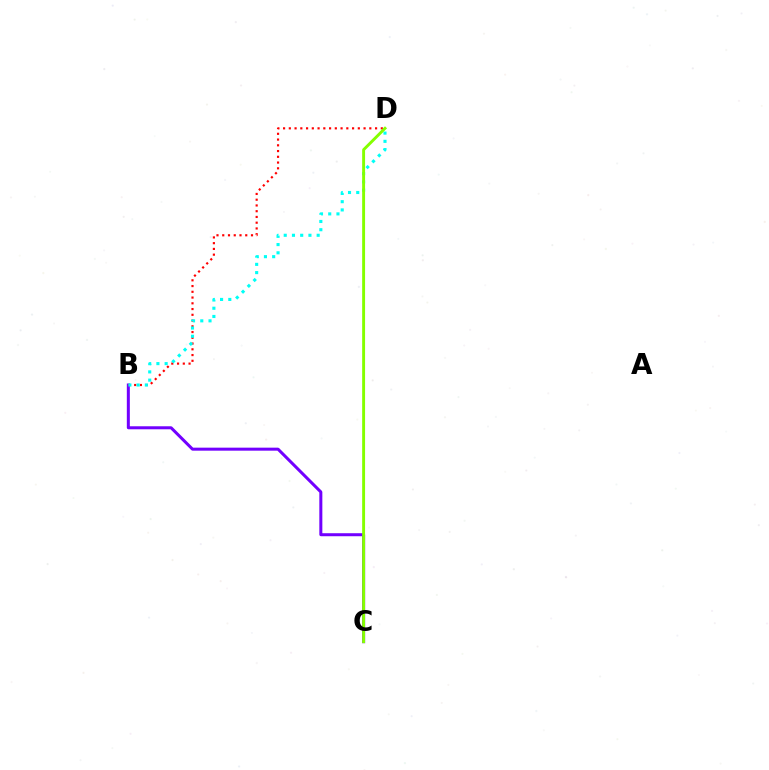{('B', 'C'): [{'color': '#7200ff', 'line_style': 'solid', 'thickness': 2.17}], ('B', 'D'): [{'color': '#ff0000', 'line_style': 'dotted', 'thickness': 1.56}, {'color': '#00fff6', 'line_style': 'dotted', 'thickness': 2.24}], ('C', 'D'): [{'color': '#84ff00', 'line_style': 'solid', 'thickness': 2.1}]}